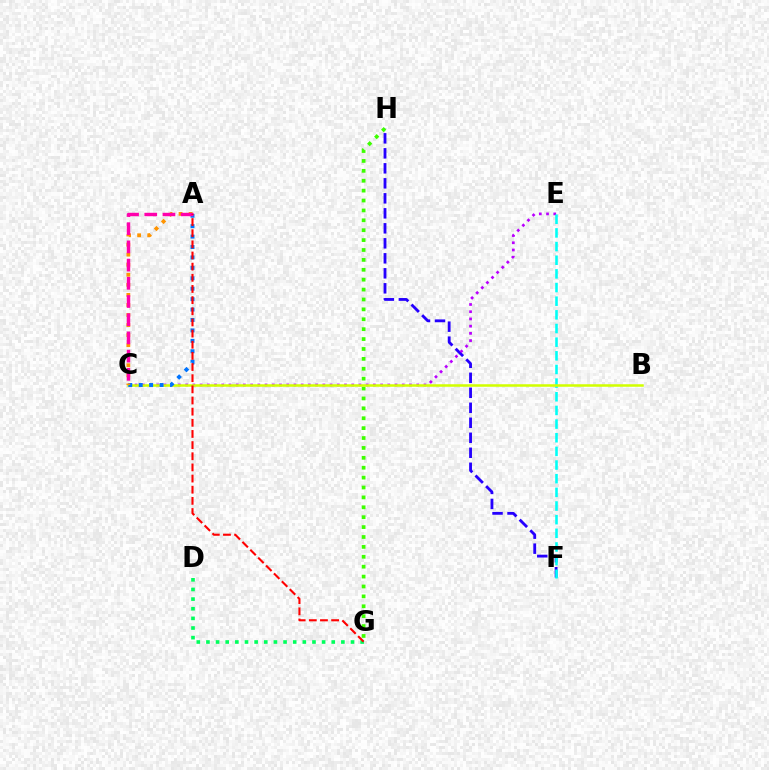{('F', 'H'): [{'color': '#2500ff', 'line_style': 'dashed', 'thickness': 2.04}], ('G', 'H'): [{'color': '#3dff00', 'line_style': 'dotted', 'thickness': 2.69}], ('C', 'E'): [{'color': '#b900ff', 'line_style': 'dotted', 'thickness': 1.96}], ('E', 'F'): [{'color': '#00fff6', 'line_style': 'dashed', 'thickness': 1.85}], ('B', 'C'): [{'color': '#d1ff00', 'line_style': 'solid', 'thickness': 1.82}], ('A', 'C'): [{'color': '#0074ff', 'line_style': 'dotted', 'thickness': 2.83}, {'color': '#ff9400', 'line_style': 'dotted', 'thickness': 2.73}, {'color': '#ff00ac', 'line_style': 'dashed', 'thickness': 2.47}], ('D', 'G'): [{'color': '#00ff5c', 'line_style': 'dotted', 'thickness': 2.62}], ('A', 'G'): [{'color': '#ff0000', 'line_style': 'dashed', 'thickness': 1.52}]}